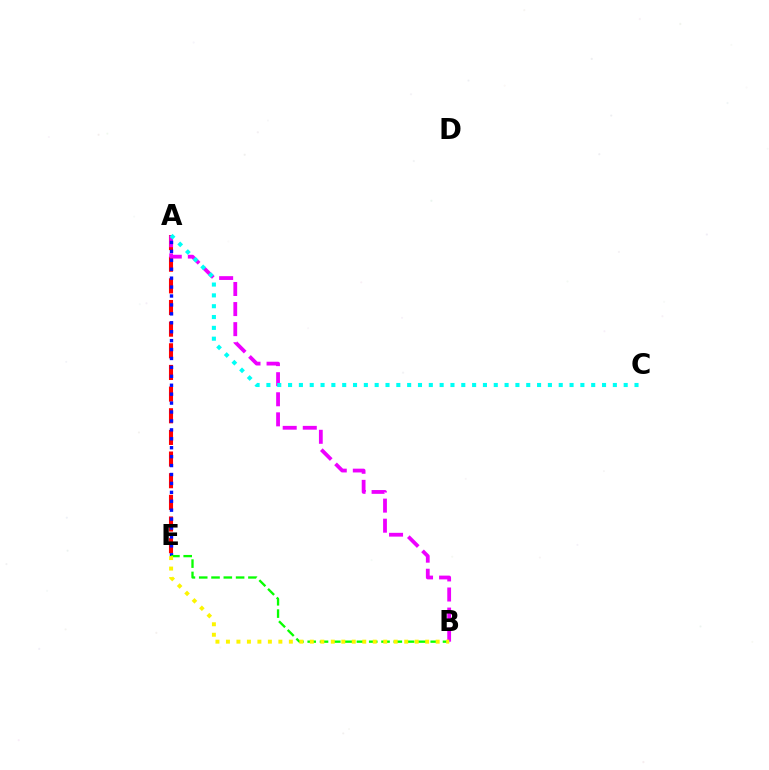{('A', 'E'): [{'color': '#ff0000', 'line_style': 'dashed', 'thickness': 2.94}, {'color': '#0010ff', 'line_style': 'dotted', 'thickness': 2.42}], ('A', 'B'): [{'color': '#ee00ff', 'line_style': 'dashed', 'thickness': 2.73}], ('A', 'C'): [{'color': '#00fff6', 'line_style': 'dotted', 'thickness': 2.94}], ('B', 'E'): [{'color': '#08ff00', 'line_style': 'dashed', 'thickness': 1.67}, {'color': '#fcf500', 'line_style': 'dotted', 'thickness': 2.85}]}